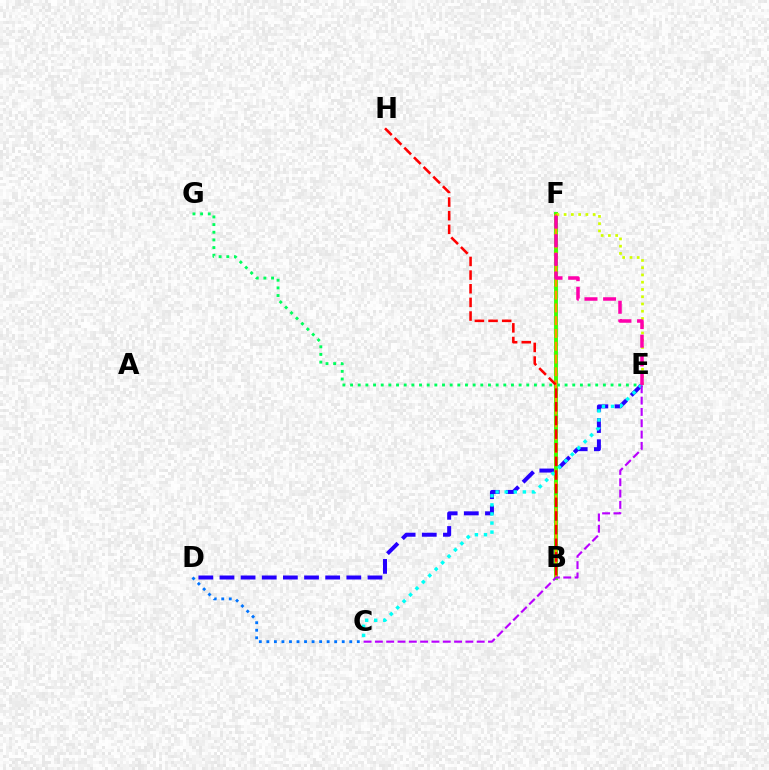{('C', 'D'): [{'color': '#0074ff', 'line_style': 'dotted', 'thickness': 2.05}], ('D', 'E'): [{'color': '#2500ff', 'line_style': 'dashed', 'thickness': 2.87}], ('B', 'F'): [{'color': '#3dff00', 'line_style': 'solid', 'thickness': 2.82}, {'color': '#ff9400', 'line_style': 'dashed', 'thickness': 1.74}], ('E', 'G'): [{'color': '#00ff5c', 'line_style': 'dotted', 'thickness': 2.08}], ('E', 'F'): [{'color': '#d1ff00', 'line_style': 'dotted', 'thickness': 1.97}, {'color': '#ff00ac', 'line_style': 'dashed', 'thickness': 2.53}], ('C', 'E'): [{'color': '#00fff6', 'line_style': 'dotted', 'thickness': 2.47}, {'color': '#b900ff', 'line_style': 'dashed', 'thickness': 1.54}], ('B', 'H'): [{'color': '#ff0000', 'line_style': 'dashed', 'thickness': 1.85}]}